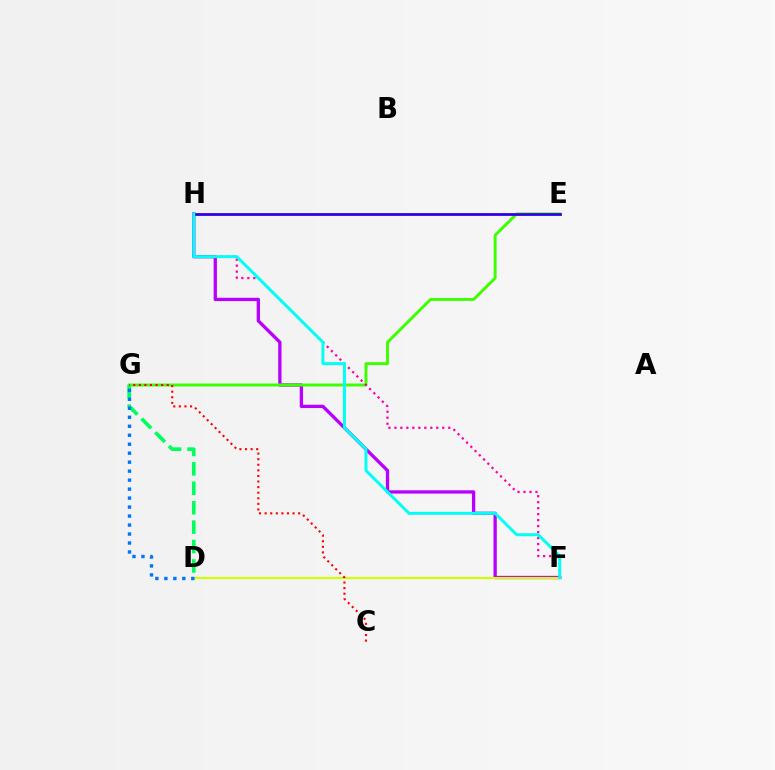{('F', 'H'): [{'color': '#b900ff', 'line_style': 'solid', 'thickness': 2.38}, {'color': '#ff00ac', 'line_style': 'dotted', 'thickness': 1.63}, {'color': '#00fff6', 'line_style': 'solid', 'thickness': 2.14}], ('E', 'G'): [{'color': '#3dff00', 'line_style': 'solid', 'thickness': 2.11}], ('D', 'F'): [{'color': '#d1ff00', 'line_style': 'solid', 'thickness': 1.55}], ('E', 'H'): [{'color': '#ff9400', 'line_style': 'solid', 'thickness': 2.02}, {'color': '#2500ff', 'line_style': 'solid', 'thickness': 1.9}], ('D', 'G'): [{'color': '#00ff5c', 'line_style': 'dashed', 'thickness': 2.64}, {'color': '#0074ff', 'line_style': 'dotted', 'thickness': 2.44}], ('C', 'G'): [{'color': '#ff0000', 'line_style': 'dotted', 'thickness': 1.52}]}